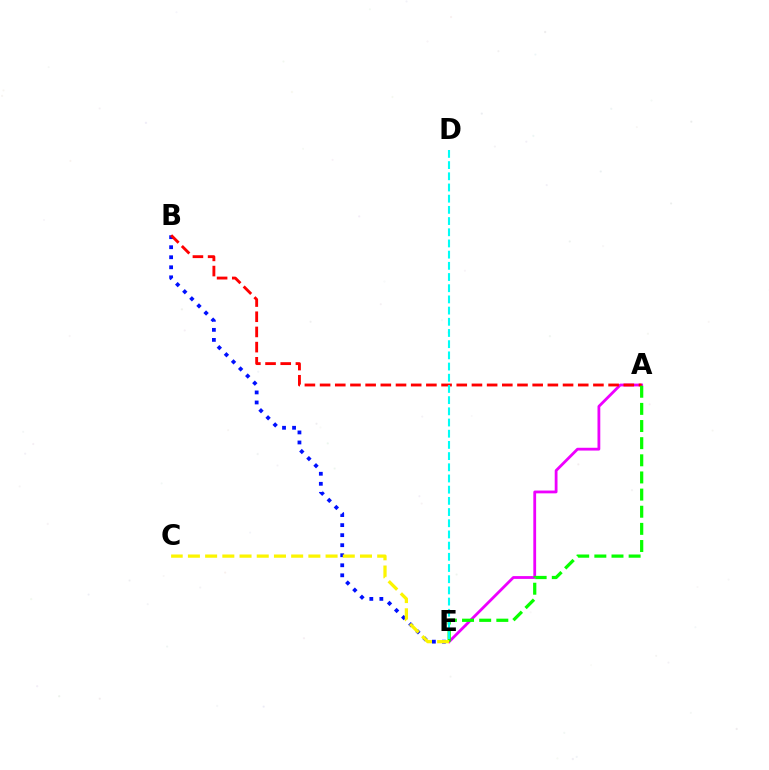{('A', 'E'): [{'color': '#ee00ff', 'line_style': 'solid', 'thickness': 2.01}, {'color': '#08ff00', 'line_style': 'dashed', 'thickness': 2.33}], ('B', 'E'): [{'color': '#0010ff', 'line_style': 'dotted', 'thickness': 2.73}], ('A', 'B'): [{'color': '#ff0000', 'line_style': 'dashed', 'thickness': 2.06}], ('D', 'E'): [{'color': '#00fff6', 'line_style': 'dashed', 'thickness': 1.52}], ('C', 'E'): [{'color': '#fcf500', 'line_style': 'dashed', 'thickness': 2.34}]}